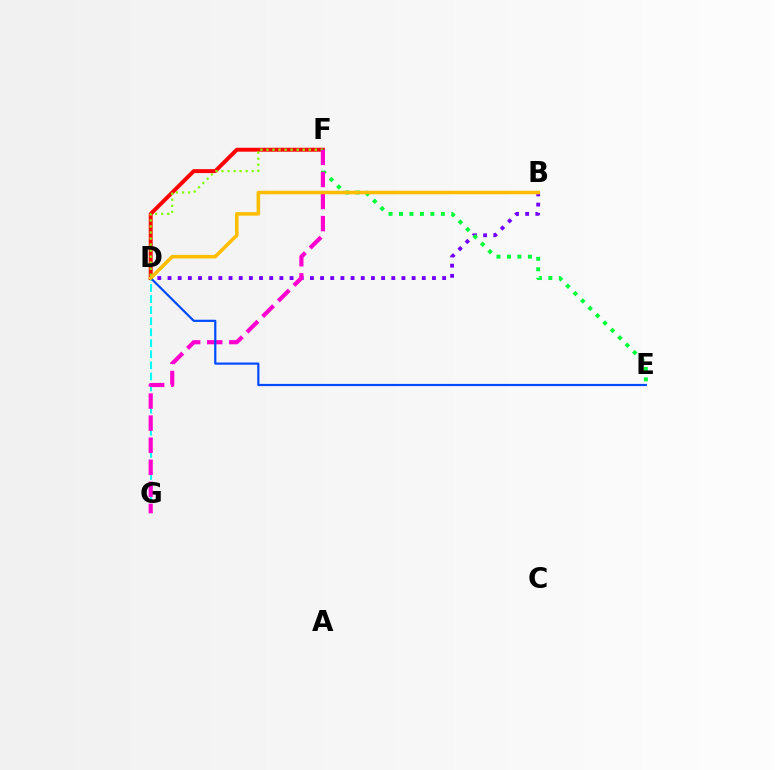{('D', 'F'): [{'color': '#ff0000', 'line_style': 'solid', 'thickness': 2.83}, {'color': '#84ff00', 'line_style': 'dotted', 'thickness': 1.64}], ('D', 'G'): [{'color': '#00fff6', 'line_style': 'dashed', 'thickness': 1.5}], ('B', 'D'): [{'color': '#7200ff', 'line_style': 'dotted', 'thickness': 2.76}, {'color': '#ffbd00', 'line_style': 'solid', 'thickness': 2.56}], ('E', 'F'): [{'color': '#00ff39', 'line_style': 'dotted', 'thickness': 2.84}], ('F', 'G'): [{'color': '#ff00cf', 'line_style': 'dashed', 'thickness': 3.0}], ('D', 'E'): [{'color': '#004bff', 'line_style': 'solid', 'thickness': 1.58}]}